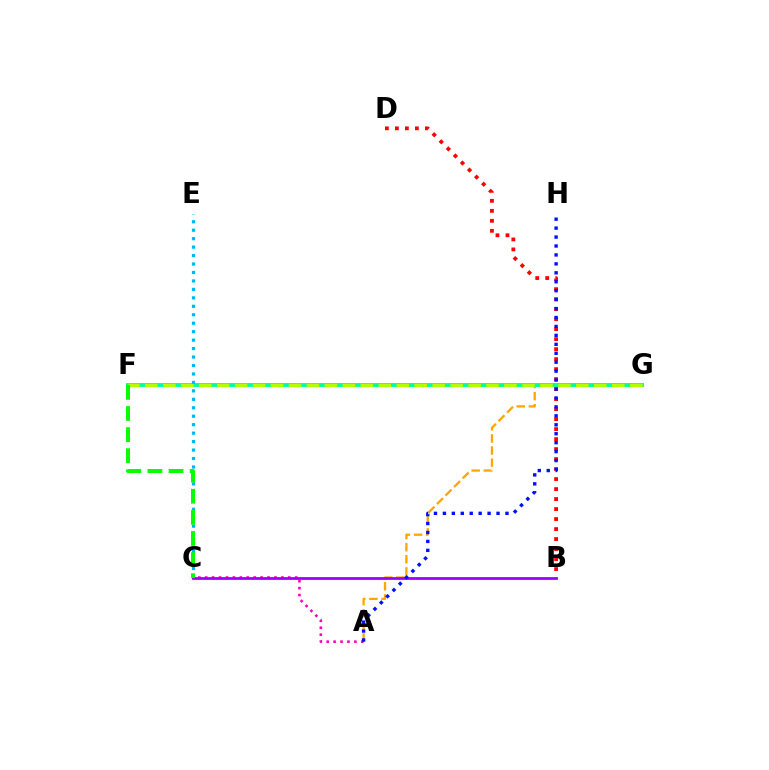{('A', 'G'): [{'color': '#ffa500', 'line_style': 'dashed', 'thickness': 1.64}], ('A', 'C'): [{'color': '#ff00bd', 'line_style': 'dotted', 'thickness': 1.88}], ('F', 'G'): [{'color': '#00ff9d', 'line_style': 'solid', 'thickness': 2.8}, {'color': '#b3ff00', 'line_style': 'dashed', 'thickness': 2.44}], ('B', 'D'): [{'color': '#ff0000', 'line_style': 'dotted', 'thickness': 2.72}], ('C', 'E'): [{'color': '#00b5ff', 'line_style': 'dotted', 'thickness': 2.3}], ('B', 'C'): [{'color': '#9b00ff', 'line_style': 'solid', 'thickness': 1.98}], ('A', 'H'): [{'color': '#0010ff', 'line_style': 'dotted', 'thickness': 2.43}], ('C', 'F'): [{'color': '#08ff00', 'line_style': 'dashed', 'thickness': 2.87}]}